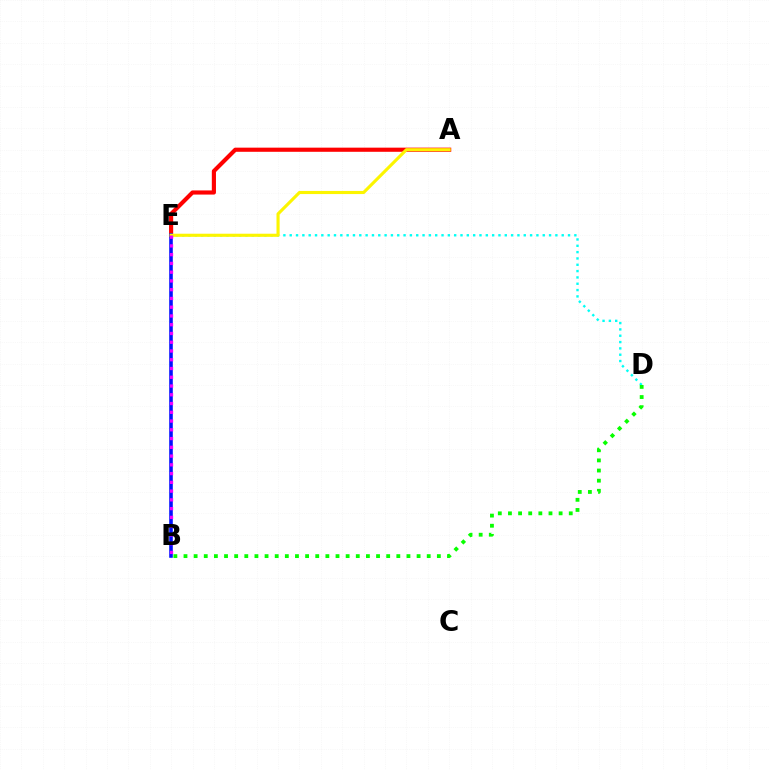{('A', 'E'): [{'color': '#ff0000', 'line_style': 'solid', 'thickness': 2.98}, {'color': '#fcf500', 'line_style': 'solid', 'thickness': 2.24}], ('B', 'E'): [{'color': '#0010ff', 'line_style': 'solid', 'thickness': 2.58}, {'color': '#ee00ff', 'line_style': 'dotted', 'thickness': 2.38}], ('D', 'E'): [{'color': '#00fff6', 'line_style': 'dotted', 'thickness': 1.72}], ('B', 'D'): [{'color': '#08ff00', 'line_style': 'dotted', 'thickness': 2.75}]}